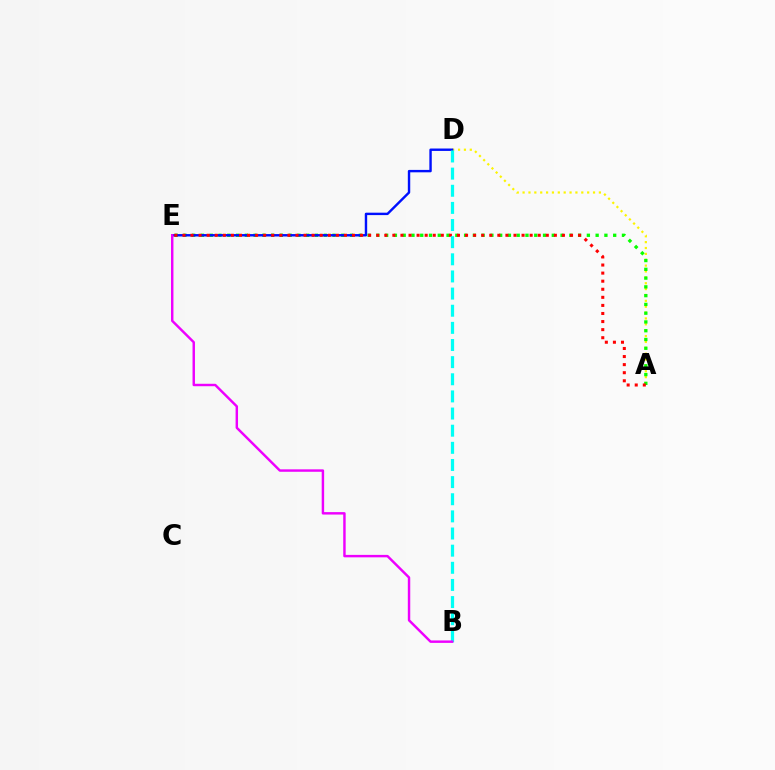{('A', 'D'): [{'color': '#fcf500', 'line_style': 'dotted', 'thickness': 1.59}], ('A', 'E'): [{'color': '#08ff00', 'line_style': 'dotted', 'thickness': 2.38}, {'color': '#ff0000', 'line_style': 'dotted', 'thickness': 2.19}], ('D', 'E'): [{'color': '#0010ff', 'line_style': 'solid', 'thickness': 1.74}], ('B', 'D'): [{'color': '#00fff6', 'line_style': 'dashed', 'thickness': 2.33}], ('B', 'E'): [{'color': '#ee00ff', 'line_style': 'solid', 'thickness': 1.76}]}